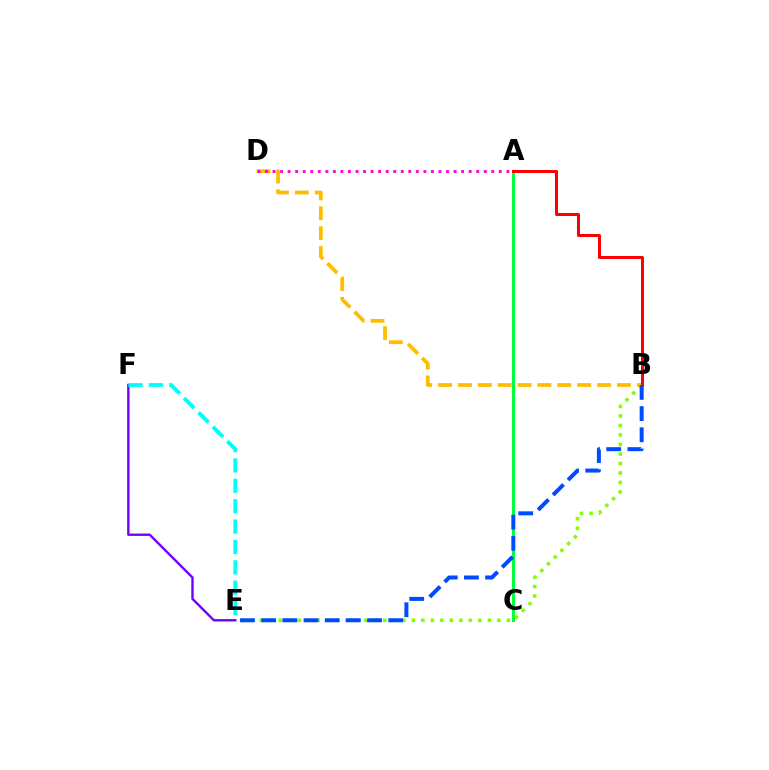{('E', 'F'): [{'color': '#7200ff', 'line_style': 'solid', 'thickness': 1.72}, {'color': '#00fff6', 'line_style': 'dashed', 'thickness': 2.77}], ('B', 'E'): [{'color': '#84ff00', 'line_style': 'dotted', 'thickness': 2.58}, {'color': '#004bff', 'line_style': 'dashed', 'thickness': 2.88}], ('A', 'C'): [{'color': '#00ff39', 'line_style': 'solid', 'thickness': 2.13}], ('B', 'D'): [{'color': '#ffbd00', 'line_style': 'dashed', 'thickness': 2.7}], ('A', 'B'): [{'color': '#ff0000', 'line_style': 'solid', 'thickness': 2.17}], ('A', 'D'): [{'color': '#ff00cf', 'line_style': 'dotted', 'thickness': 2.05}]}